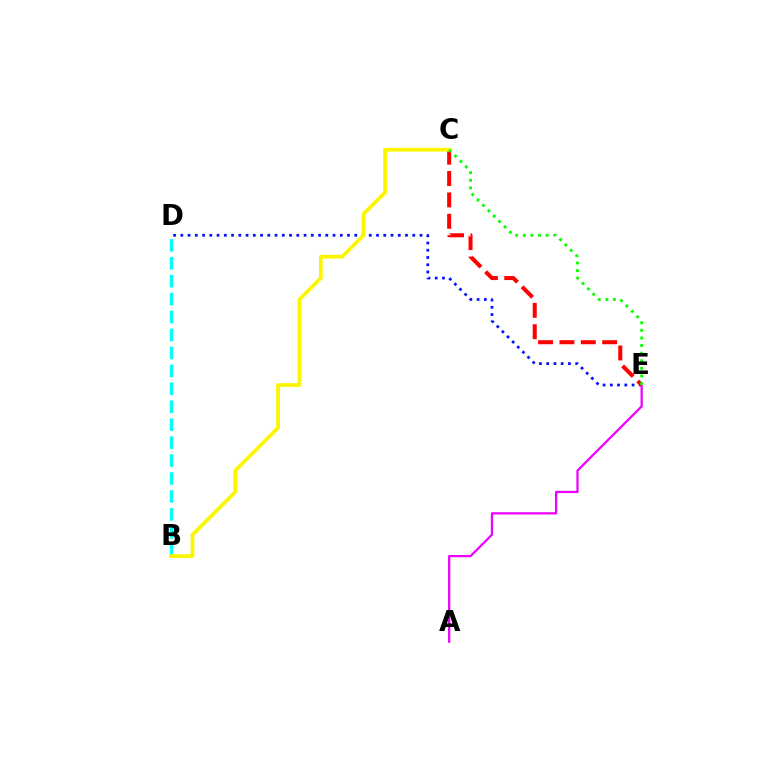{('B', 'D'): [{'color': '#00fff6', 'line_style': 'dashed', 'thickness': 2.44}], ('D', 'E'): [{'color': '#0010ff', 'line_style': 'dotted', 'thickness': 1.97}], ('C', 'E'): [{'color': '#ff0000', 'line_style': 'dashed', 'thickness': 2.9}, {'color': '#08ff00', 'line_style': 'dotted', 'thickness': 2.07}], ('A', 'E'): [{'color': '#ee00ff', 'line_style': 'solid', 'thickness': 1.62}], ('B', 'C'): [{'color': '#fcf500', 'line_style': 'solid', 'thickness': 2.69}]}